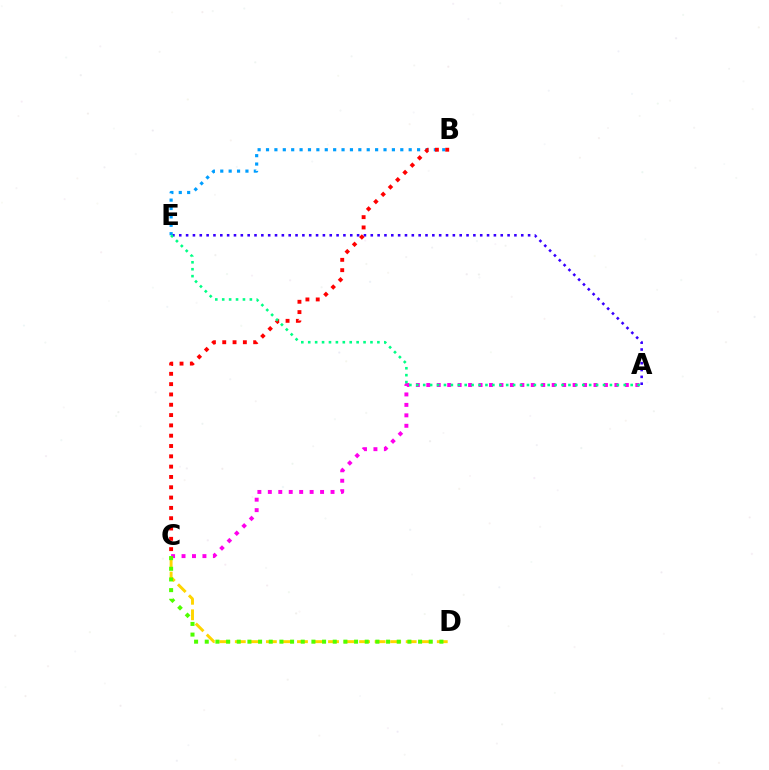{('C', 'D'): [{'color': '#ffd500', 'line_style': 'dashed', 'thickness': 2.11}, {'color': '#4fff00', 'line_style': 'dotted', 'thickness': 2.9}], ('A', 'C'): [{'color': '#ff00ed', 'line_style': 'dotted', 'thickness': 2.84}], ('A', 'E'): [{'color': '#3700ff', 'line_style': 'dotted', 'thickness': 1.86}, {'color': '#00ff86', 'line_style': 'dotted', 'thickness': 1.88}], ('B', 'E'): [{'color': '#009eff', 'line_style': 'dotted', 'thickness': 2.28}], ('B', 'C'): [{'color': '#ff0000', 'line_style': 'dotted', 'thickness': 2.8}]}